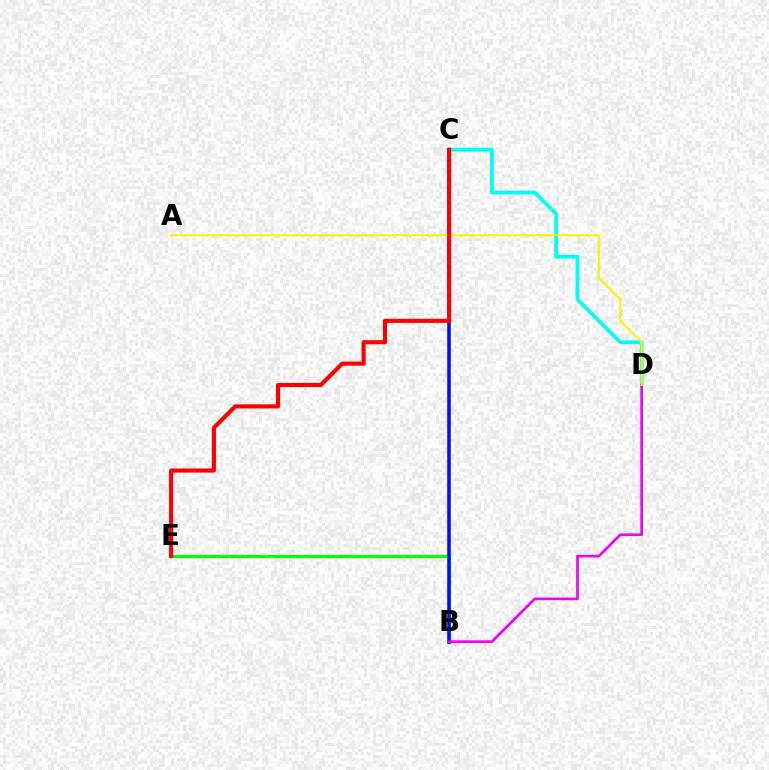{('C', 'D'): [{'color': '#00fff6', 'line_style': 'solid', 'thickness': 2.71}], ('B', 'E'): [{'color': '#08ff00', 'line_style': 'solid', 'thickness': 2.26}], ('B', 'C'): [{'color': '#0010ff', 'line_style': 'solid', 'thickness': 2.57}], ('B', 'D'): [{'color': '#ee00ff', 'line_style': 'solid', 'thickness': 1.93}], ('A', 'D'): [{'color': '#fcf500', 'line_style': 'solid', 'thickness': 1.52}], ('C', 'E'): [{'color': '#ff0000', 'line_style': 'solid', 'thickness': 2.96}]}